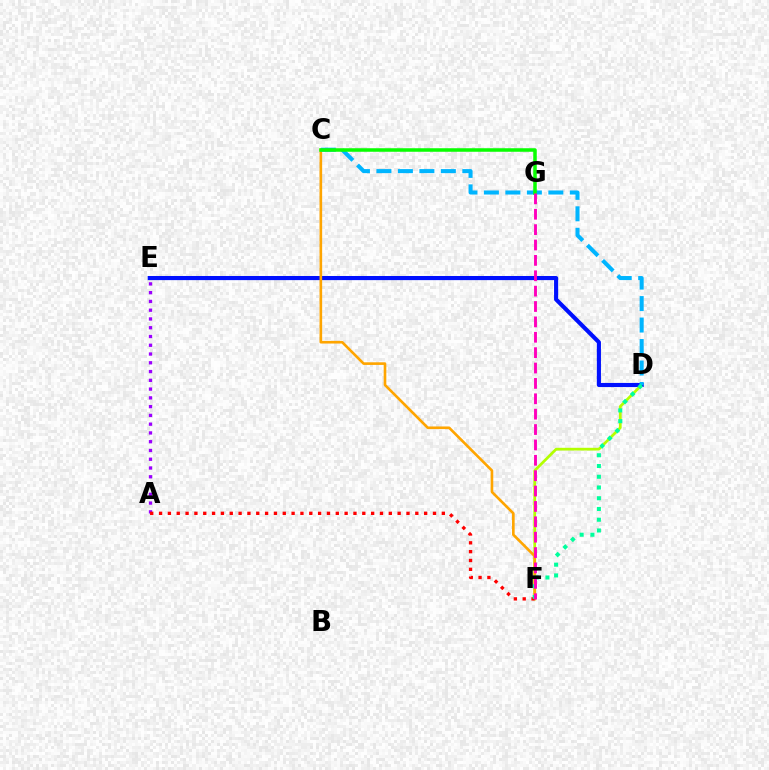{('D', 'F'): [{'color': '#b3ff00', 'line_style': 'solid', 'thickness': 1.97}, {'color': '#00ff9d', 'line_style': 'dotted', 'thickness': 2.92}], ('A', 'E'): [{'color': '#9b00ff', 'line_style': 'dotted', 'thickness': 2.38}], ('D', 'E'): [{'color': '#0010ff', 'line_style': 'solid', 'thickness': 2.97}], ('C', 'F'): [{'color': '#ffa500', 'line_style': 'solid', 'thickness': 1.9}], ('C', 'D'): [{'color': '#00b5ff', 'line_style': 'dashed', 'thickness': 2.92}], ('A', 'F'): [{'color': '#ff0000', 'line_style': 'dotted', 'thickness': 2.4}], ('C', 'G'): [{'color': '#08ff00', 'line_style': 'solid', 'thickness': 2.54}], ('F', 'G'): [{'color': '#ff00bd', 'line_style': 'dashed', 'thickness': 2.09}]}